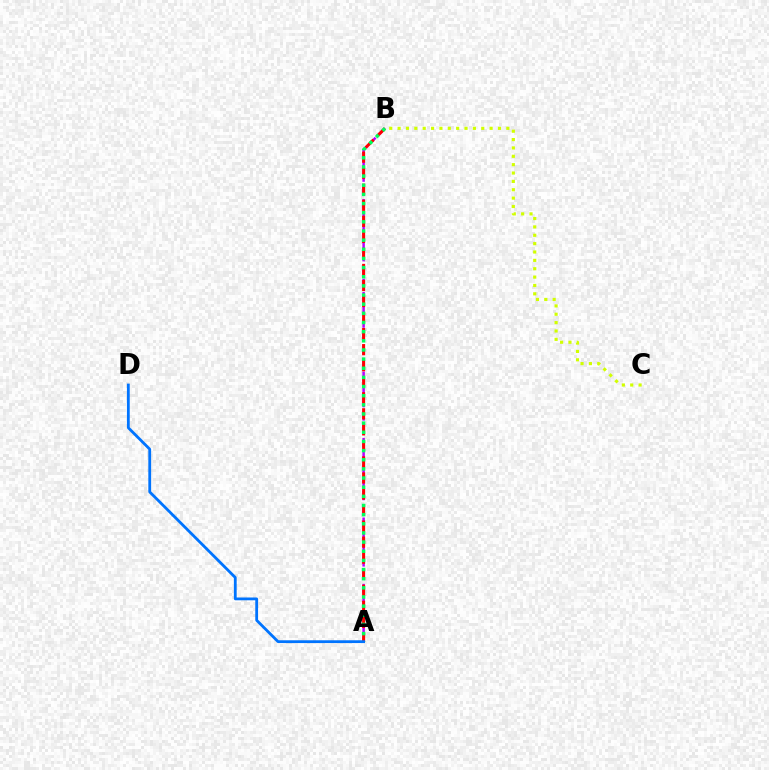{('A', 'B'): [{'color': '#b900ff', 'line_style': 'dashed', 'thickness': 1.8}, {'color': '#ff0000', 'line_style': 'dashed', 'thickness': 2.18}, {'color': '#00ff5c', 'line_style': 'dotted', 'thickness': 2.49}], ('B', 'C'): [{'color': '#d1ff00', 'line_style': 'dotted', 'thickness': 2.27}], ('A', 'D'): [{'color': '#0074ff', 'line_style': 'solid', 'thickness': 2.01}]}